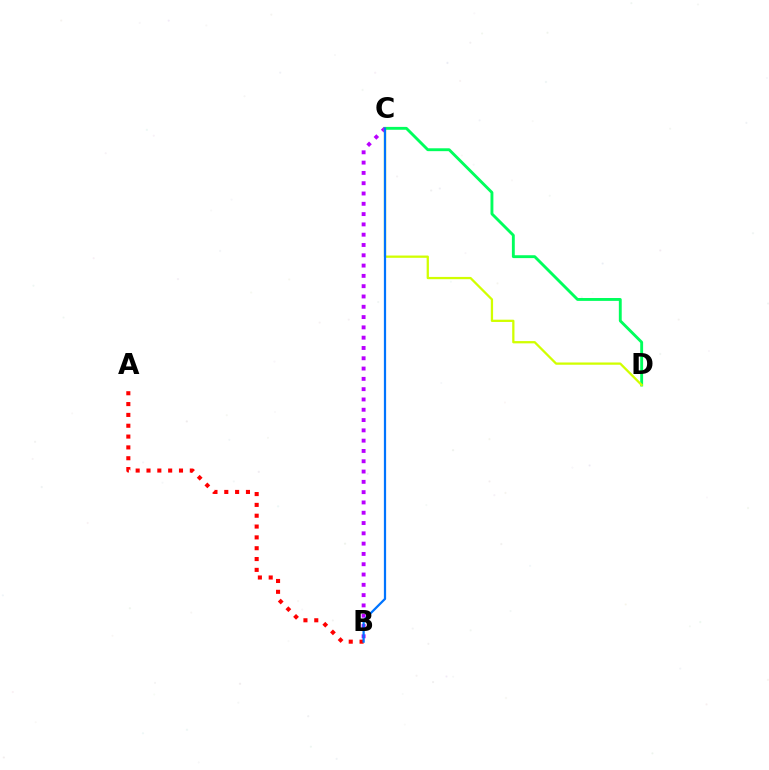{('C', 'D'): [{'color': '#00ff5c', 'line_style': 'solid', 'thickness': 2.07}, {'color': '#d1ff00', 'line_style': 'solid', 'thickness': 1.64}], ('A', 'B'): [{'color': '#ff0000', 'line_style': 'dotted', 'thickness': 2.94}], ('B', 'C'): [{'color': '#b900ff', 'line_style': 'dotted', 'thickness': 2.8}, {'color': '#0074ff', 'line_style': 'solid', 'thickness': 1.61}]}